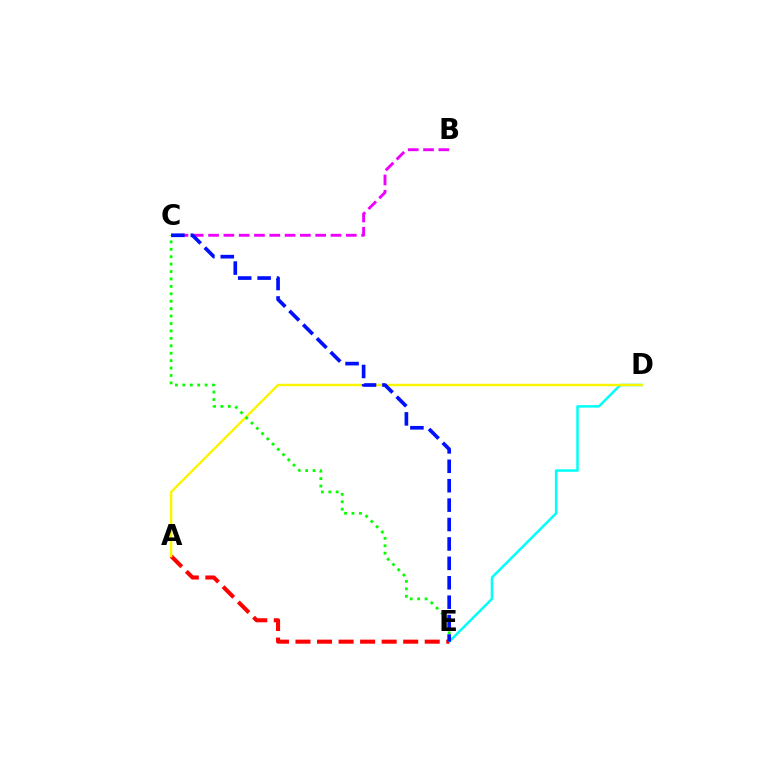{('B', 'C'): [{'color': '#ee00ff', 'line_style': 'dashed', 'thickness': 2.08}], ('D', 'E'): [{'color': '#00fff6', 'line_style': 'solid', 'thickness': 1.79}], ('A', 'E'): [{'color': '#ff0000', 'line_style': 'dashed', 'thickness': 2.93}], ('A', 'D'): [{'color': '#fcf500', 'line_style': 'solid', 'thickness': 1.74}], ('C', 'E'): [{'color': '#08ff00', 'line_style': 'dotted', 'thickness': 2.02}, {'color': '#0010ff', 'line_style': 'dashed', 'thickness': 2.64}]}